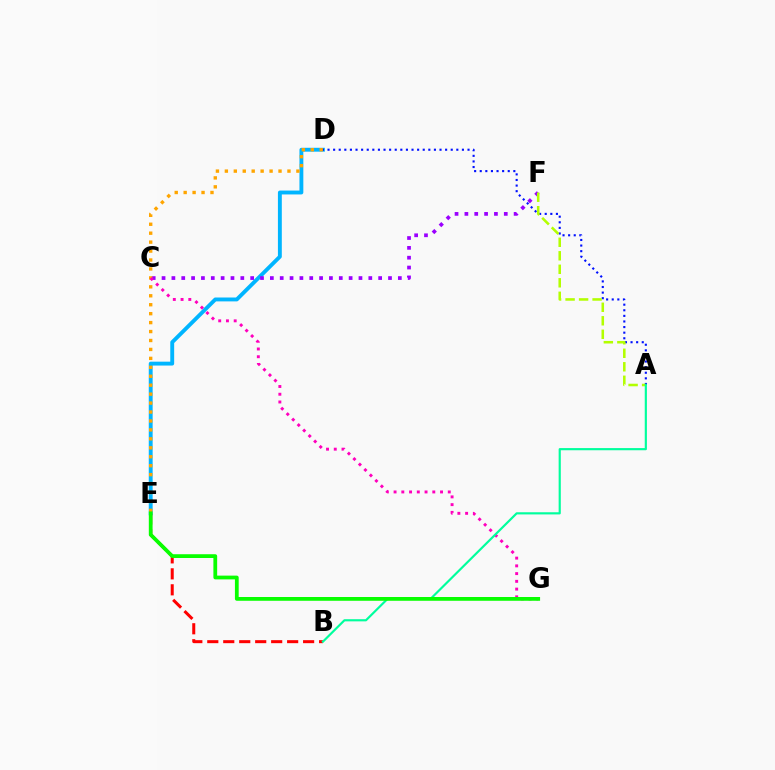{('D', 'E'): [{'color': '#00b5ff', 'line_style': 'solid', 'thickness': 2.8}, {'color': '#ffa500', 'line_style': 'dotted', 'thickness': 2.43}], ('C', 'F'): [{'color': '#9b00ff', 'line_style': 'dotted', 'thickness': 2.68}], ('A', 'D'): [{'color': '#0010ff', 'line_style': 'dotted', 'thickness': 1.52}], ('B', 'E'): [{'color': '#ff0000', 'line_style': 'dashed', 'thickness': 2.17}], ('A', 'F'): [{'color': '#b3ff00', 'line_style': 'dashed', 'thickness': 1.83}], ('C', 'G'): [{'color': '#ff00bd', 'line_style': 'dotted', 'thickness': 2.1}], ('A', 'B'): [{'color': '#00ff9d', 'line_style': 'solid', 'thickness': 1.56}], ('E', 'G'): [{'color': '#08ff00', 'line_style': 'solid', 'thickness': 2.71}]}